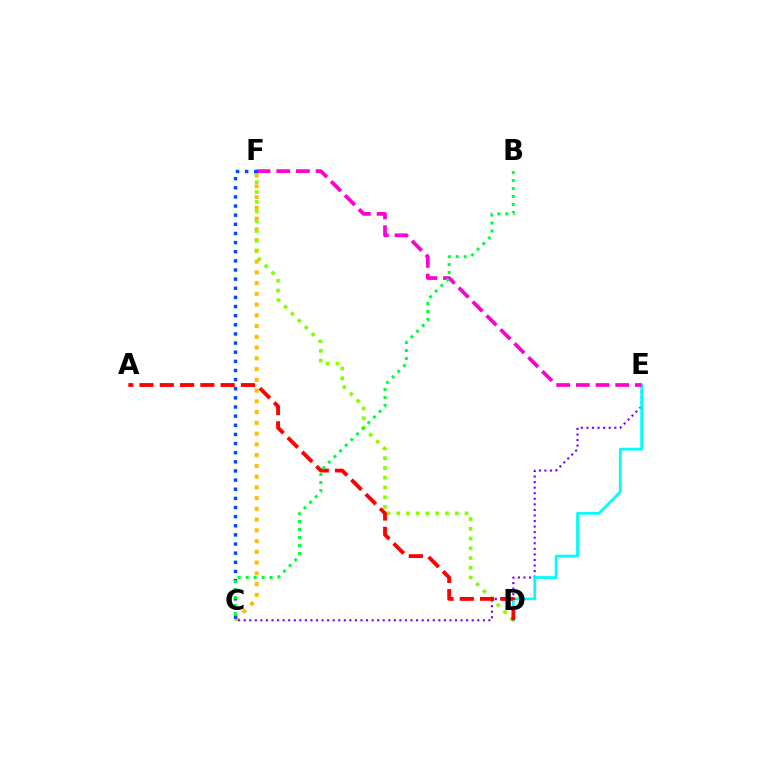{('C', 'F'): [{'color': '#ffbd00', 'line_style': 'dotted', 'thickness': 2.92}, {'color': '#004bff', 'line_style': 'dotted', 'thickness': 2.48}], ('C', 'E'): [{'color': '#7200ff', 'line_style': 'dotted', 'thickness': 1.51}], ('D', 'E'): [{'color': '#00fff6', 'line_style': 'solid', 'thickness': 2.0}], ('D', 'F'): [{'color': '#84ff00', 'line_style': 'dotted', 'thickness': 2.65}], ('A', 'D'): [{'color': '#ff0000', 'line_style': 'dashed', 'thickness': 2.76}], ('E', 'F'): [{'color': '#ff00cf', 'line_style': 'dashed', 'thickness': 2.67}], ('B', 'C'): [{'color': '#00ff39', 'line_style': 'dotted', 'thickness': 2.17}]}